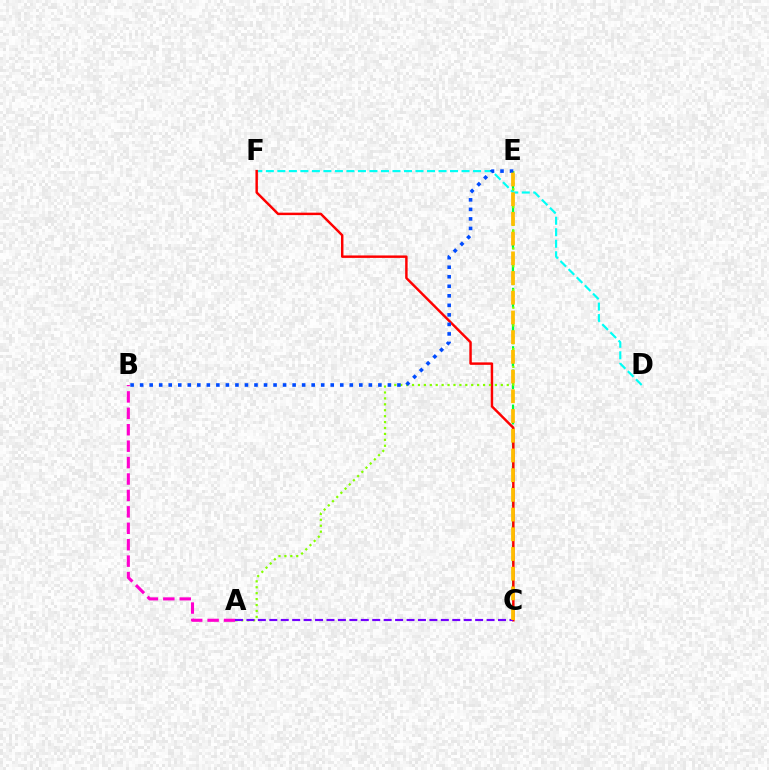{('C', 'E'): [{'color': '#00ff39', 'line_style': 'dashed', 'thickness': 1.59}, {'color': '#ffbd00', 'line_style': 'dashed', 'thickness': 2.68}], ('D', 'F'): [{'color': '#00fff6', 'line_style': 'dashed', 'thickness': 1.56}], ('C', 'F'): [{'color': '#ff0000', 'line_style': 'solid', 'thickness': 1.77}], ('A', 'B'): [{'color': '#ff00cf', 'line_style': 'dashed', 'thickness': 2.23}], ('A', 'E'): [{'color': '#84ff00', 'line_style': 'dotted', 'thickness': 1.61}], ('A', 'C'): [{'color': '#7200ff', 'line_style': 'dashed', 'thickness': 1.55}], ('B', 'E'): [{'color': '#004bff', 'line_style': 'dotted', 'thickness': 2.59}]}